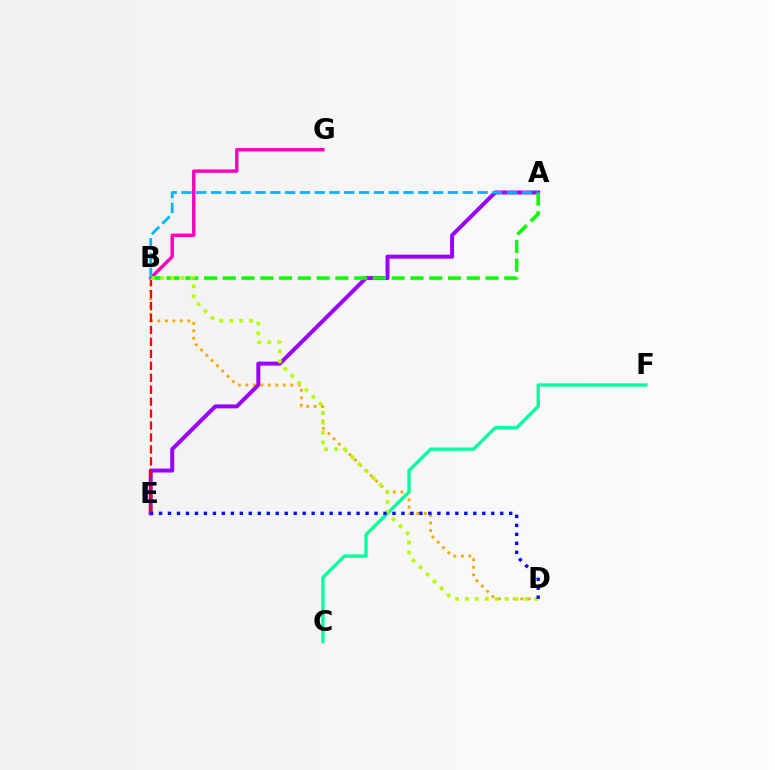{('B', 'D'): [{'color': '#ffa500', 'line_style': 'dotted', 'thickness': 2.03}, {'color': '#b3ff00', 'line_style': 'dotted', 'thickness': 2.69}], ('A', 'E'): [{'color': '#9b00ff', 'line_style': 'solid', 'thickness': 2.86}], ('C', 'F'): [{'color': '#00ff9d', 'line_style': 'solid', 'thickness': 2.4}], ('B', 'G'): [{'color': '#ff00bd', 'line_style': 'solid', 'thickness': 2.46}], ('B', 'E'): [{'color': '#ff0000', 'line_style': 'dashed', 'thickness': 1.62}], ('A', 'B'): [{'color': '#08ff00', 'line_style': 'dashed', 'thickness': 2.55}, {'color': '#00b5ff', 'line_style': 'dashed', 'thickness': 2.01}], ('D', 'E'): [{'color': '#0010ff', 'line_style': 'dotted', 'thickness': 2.44}]}